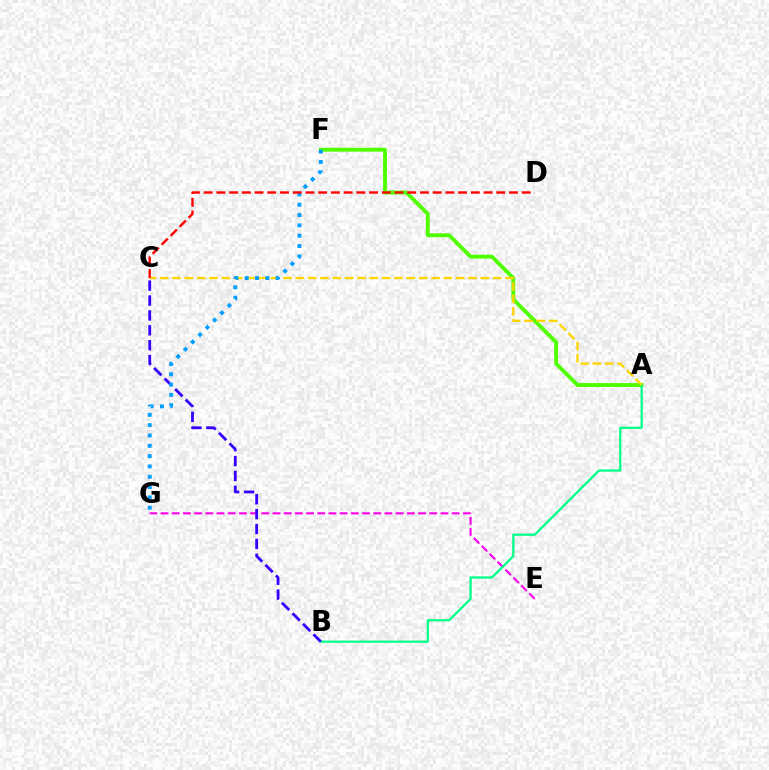{('E', 'G'): [{'color': '#ff00ed', 'line_style': 'dashed', 'thickness': 1.52}], ('A', 'F'): [{'color': '#4fff00', 'line_style': 'solid', 'thickness': 2.78}], ('A', 'B'): [{'color': '#00ff86', 'line_style': 'solid', 'thickness': 1.61}], ('B', 'C'): [{'color': '#3700ff', 'line_style': 'dashed', 'thickness': 2.02}], ('A', 'C'): [{'color': '#ffd500', 'line_style': 'dashed', 'thickness': 1.68}], ('F', 'G'): [{'color': '#009eff', 'line_style': 'dotted', 'thickness': 2.8}], ('C', 'D'): [{'color': '#ff0000', 'line_style': 'dashed', 'thickness': 1.73}]}